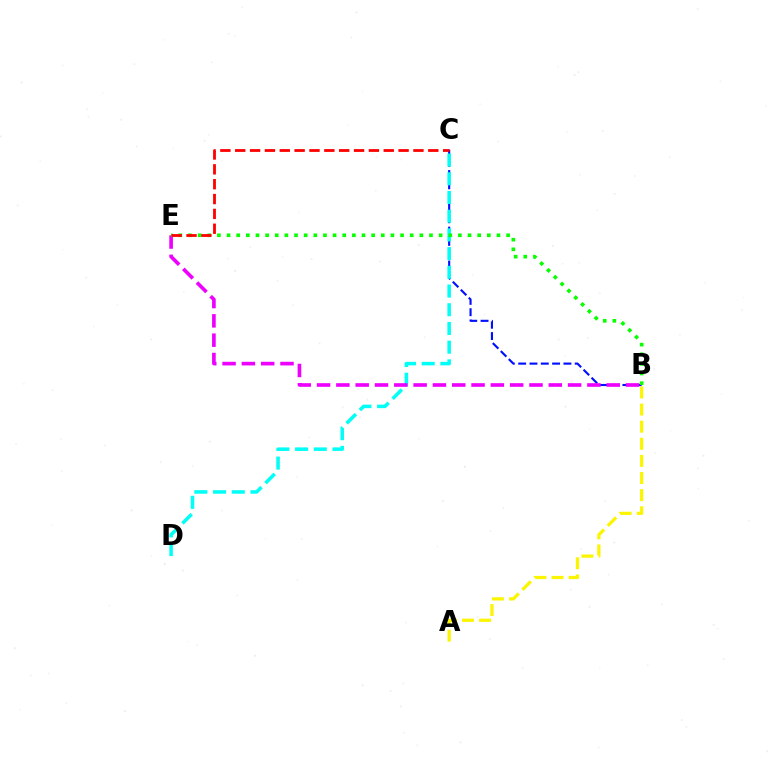{('B', 'C'): [{'color': '#0010ff', 'line_style': 'dashed', 'thickness': 1.54}], ('C', 'D'): [{'color': '#00fff6', 'line_style': 'dashed', 'thickness': 2.54}], ('B', 'E'): [{'color': '#ee00ff', 'line_style': 'dashed', 'thickness': 2.62}, {'color': '#08ff00', 'line_style': 'dotted', 'thickness': 2.62}], ('A', 'B'): [{'color': '#fcf500', 'line_style': 'dashed', 'thickness': 2.32}], ('C', 'E'): [{'color': '#ff0000', 'line_style': 'dashed', 'thickness': 2.02}]}